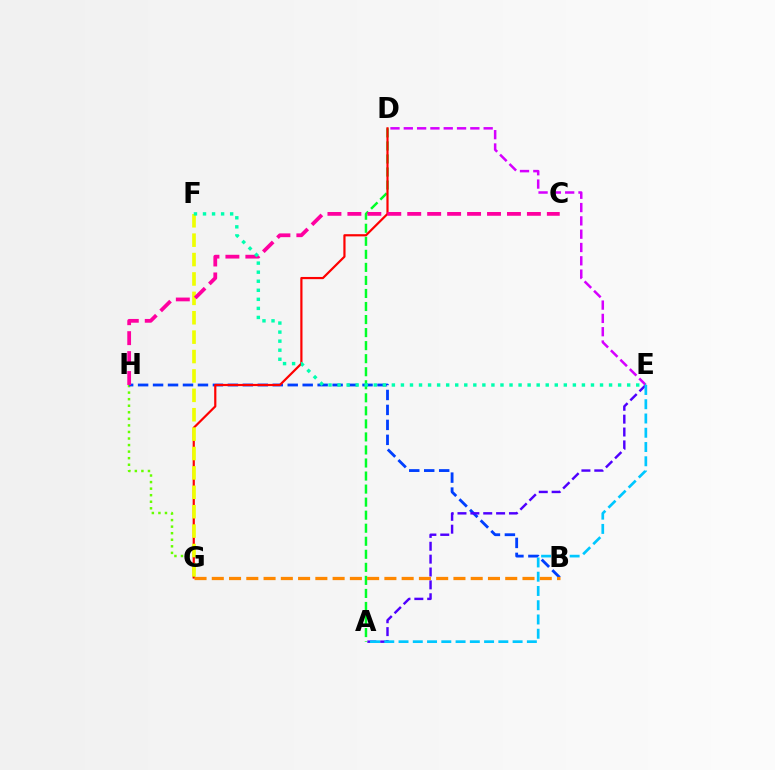{('G', 'H'): [{'color': '#66ff00', 'line_style': 'dotted', 'thickness': 1.78}], ('B', 'H'): [{'color': '#003fff', 'line_style': 'dashed', 'thickness': 2.03}], ('A', 'E'): [{'color': '#4f00ff', 'line_style': 'dashed', 'thickness': 1.75}, {'color': '#00c7ff', 'line_style': 'dashed', 'thickness': 1.94}], ('A', 'D'): [{'color': '#00ff27', 'line_style': 'dashed', 'thickness': 1.77}], ('D', 'G'): [{'color': '#ff0000', 'line_style': 'solid', 'thickness': 1.58}], ('B', 'G'): [{'color': '#ff8800', 'line_style': 'dashed', 'thickness': 2.34}], ('D', 'E'): [{'color': '#d600ff', 'line_style': 'dashed', 'thickness': 1.81}], ('F', 'G'): [{'color': '#eeff00', 'line_style': 'dashed', 'thickness': 2.63}], ('C', 'H'): [{'color': '#ff00a0', 'line_style': 'dashed', 'thickness': 2.71}], ('E', 'F'): [{'color': '#00ffaf', 'line_style': 'dotted', 'thickness': 2.46}]}